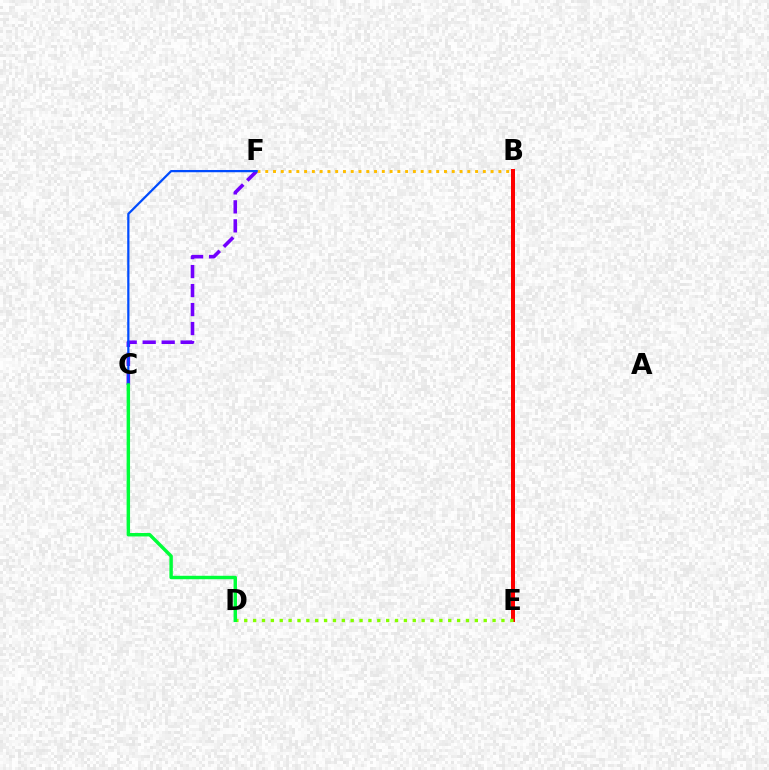{('B', 'E'): [{'color': '#00fff6', 'line_style': 'dashed', 'thickness': 1.71}, {'color': '#ff00cf', 'line_style': 'dotted', 'thickness': 1.53}, {'color': '#ff0000', 'line_style': 'solid', 'thickness': 2.88}], ('C', 'F'): [{'color': '#7200ff', 'line_style': 'dashed', 'thickness': 2.58}, {'color': '#004bff', 'line_style': 'solid', 'thickness': 1.61}], ('B', 'F'): [{'color': '#ffbd00', 'line_style': 'dotted', 'thickness': 2.11}], ('D', 'E'): [{'color': '#84ff00', 'line_style': 'dotted', 'thickness': 2.41}], ('C', 'D'): [{'color': '#00ff39', 'line_style': 'solid', 'thickness': 2.47}]}